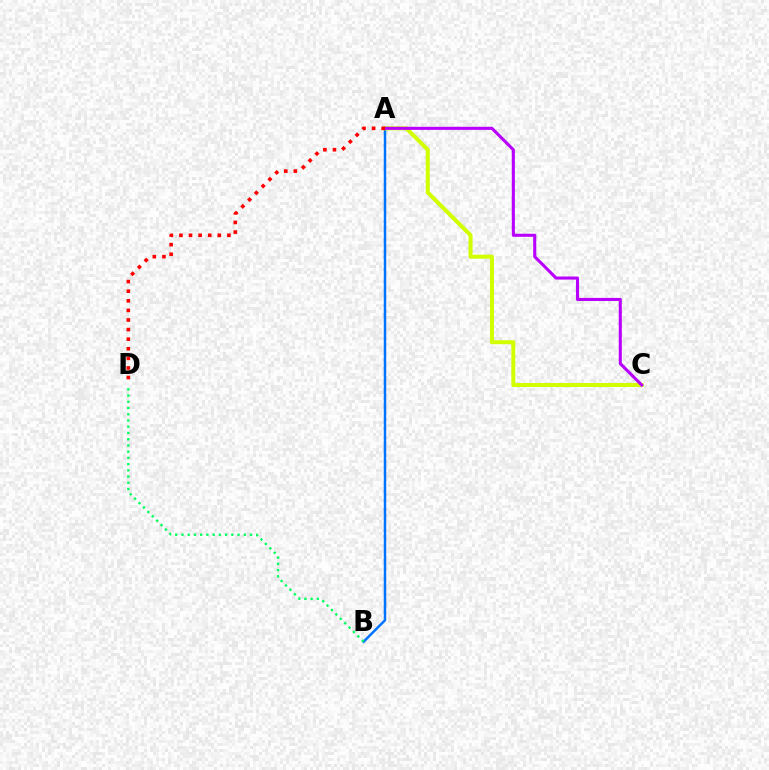{('A', 'B'): [{'color': '#0074ff', 'line_style': 'solid', 'thickness': 1.79}], ('A', 'C'): [{'color': '#d1ff00', 'line_style': 'solid', 'thickness': 2.89}, {'color': '#b900ff', 'line_style': 'solid', 'thickness': 2.22}], ('B', 'D'): [{'color': '#00ff5c', 'line_style': 'dotted', 'thickness': 1.69}], ('A', 'D'): [{'color': '#ff0000', 'line_style': 'dotted', 'thickness': 2.61}]}